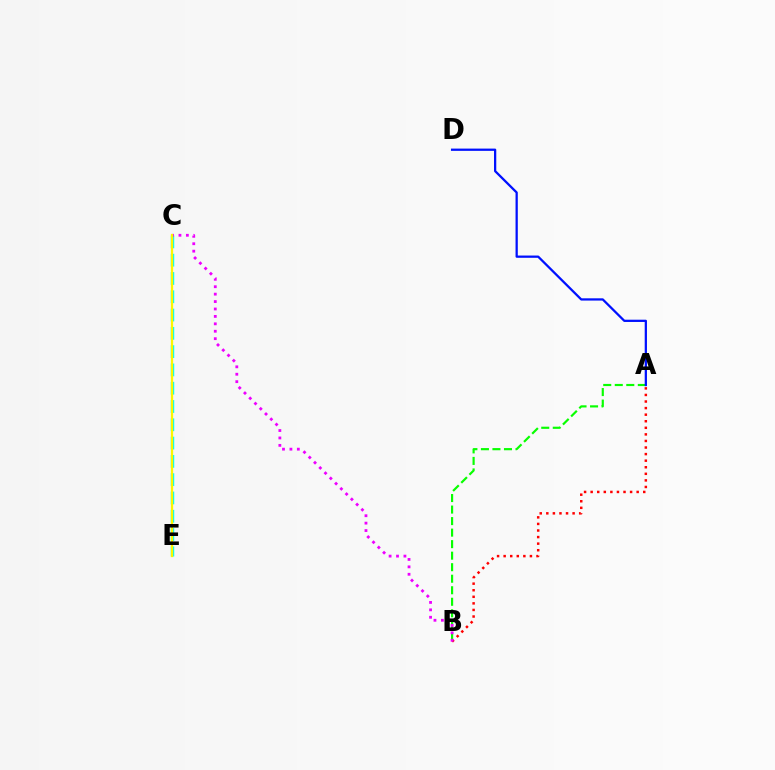{('A', 'B'): [{'color': '#ff0000', 'line_style': 'dotted', 'thickness': 1.79}, {'color': '#08ff00', 'line_style': 'dashed', 'thickness': 1.57}], ('C', 'E'): [{'color': '#00fff6', 'line_style': 'dashed', 'thickness': 2.48}, {'color': '#fcf500', 'line_style': 'solid', 'thickness': 1.64}], ('A', 'D'): [{'color': '#0010ff', 'line_style': 'solid', 'thickness': 1.63}], ('B', 'C'): [{'color': '#ee00ff', 'line_style': 'dotted', 'thickness': 2.02}]}